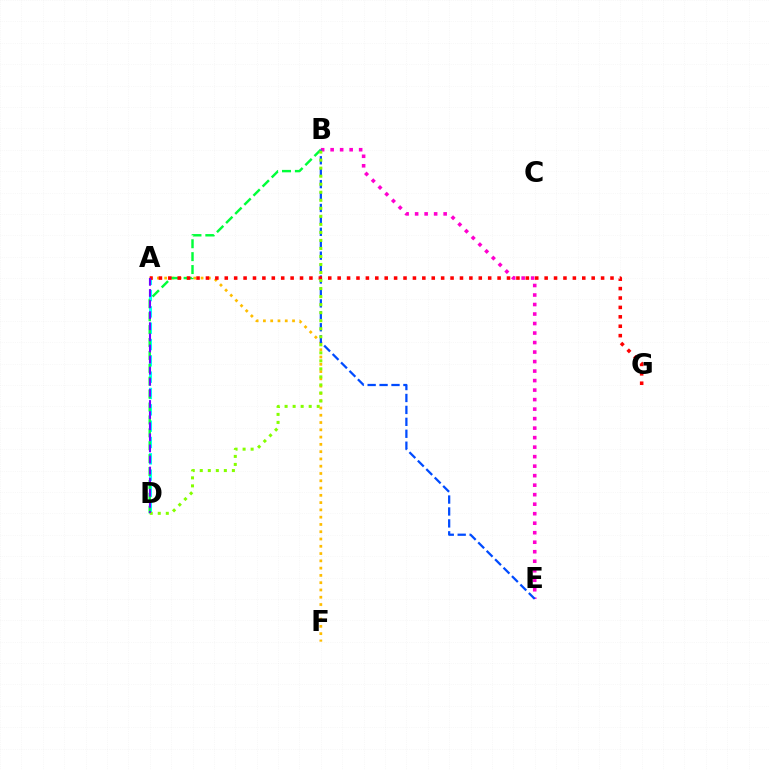{('A', 'D'): [{'color': '#00fff6', 'line_style': 'dashed', 'thickness': 2.22}, {'color': '#7200ff', 'line_style': 'dashed', 'thickness': 1.51}], ('B', 'E'): [{'color': '#ff00cf', 'line_style': 'dotted', 'thickness': 2.58}, {'color': '#004bff', 'line_style': 'dashed', 'thickness': 1.62}], ('A', 'F'): [{'color': '#ffbd00', 'line_style': 'dotted', 'thickness': 1.98}], ('B', 'D'): [{'color': '#00ff39', 'line_style': 'dashed', 'thickness': 1.75}, {'color': '#84ff00', 'line_style': 'dotted', 'thickness': 2.18}], ('A', 'G'): [{'color': '#ff0000', 'line_style': 'dotted', 'thickness': 2.56}]}